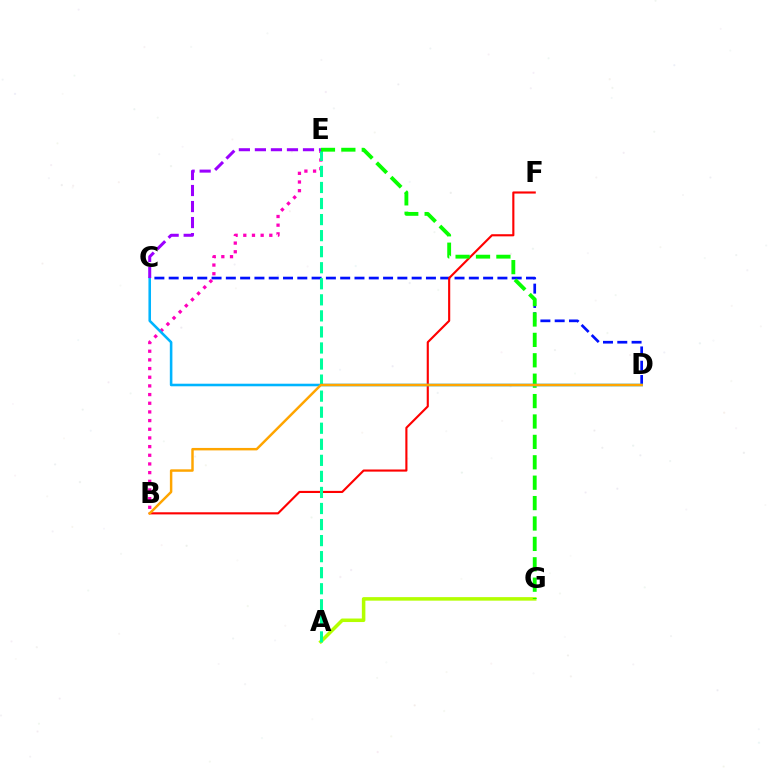{('C', 'D'): [{'color': '#0010ff', 'line_style': 'dashed', 'thickness': 1.94}, {'color': '#00b5ff', 'line_style': 'solid', 'thickness': 1.85}], ('B', 'E'): [{'color': '#ff00bd', 'line_style': 'dotted', 'thickness': 2.36}], ('B', 'F'): [{'color': '#ff0000', 'line_style': 'solid', 'thickness': 1.53}], ('A', 'G'): [{'color': '#b3ff00', 'line_style': 'solid', 'thickness': 2.54}], ('A', 'E'): [{'color': '#00ff9d', 'line_style': 'dashed', 'thickness': 2.18}], ('E', 'G'): [{'color': '#08ff00', 'line_style': 'dashed', 'thickness': 2.77}], ('C', 'E'): [{'color': '#9b00ff', 'line_style': 'dashed', 'thickness': 2.18}], ('B', 'D'): [{'color': '#ffa500', 'line_style': 'solid', 'thickness': 1.77}]}